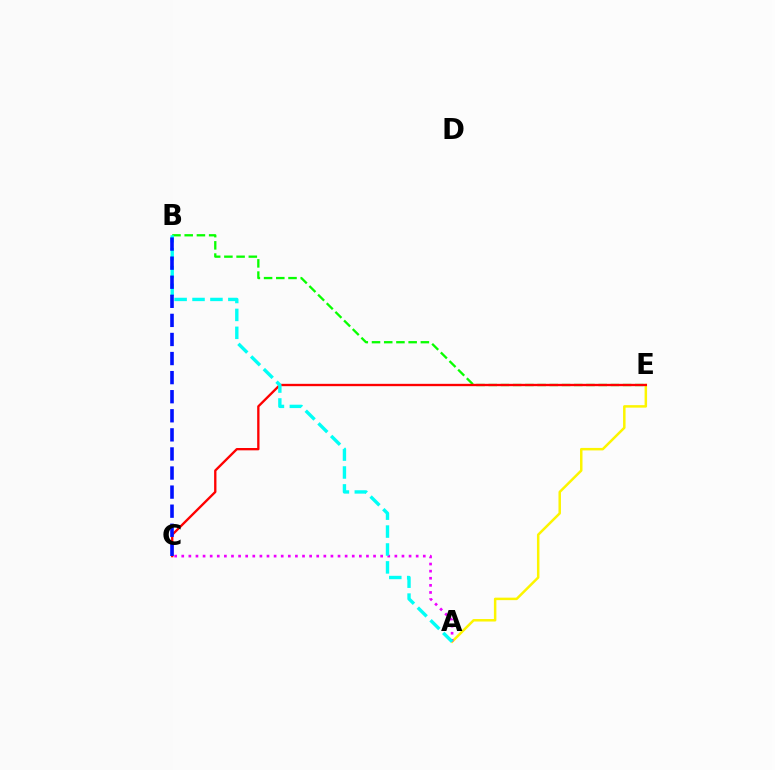{('A', 'E'): [{'color': '#fcf500', 'line_style': 'solid', 'thickness': 1.8}], ('B', 'E'): [{'color': '#08ff00', 'line_style': 'dashed', 'thickness': 1.66}], ('C', 'E'): [{'color': '#ff0000', 'line_style': 'solid', 'thickness': 1.68}], ('A', 'C'): [{'color': '#ee00ff', 'line_style': 'dotted', 'thickness': 1.93}], ('A', 'B'): [{'color': '#00fff6', 'line_style': 'dashed', 'thickness': 2.43}], ('B', 'C'): [{'color': '#0010ff', 'line_style': 'dashed', 'thickness': 2.59}]}